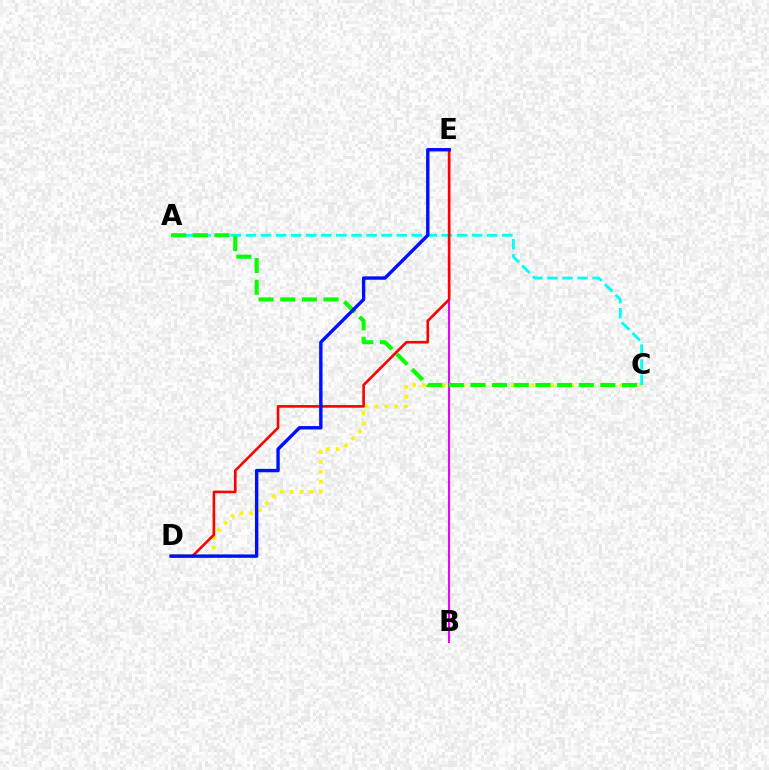{('C', 'D'): [{'color': '#fcf500', 'line_style': 'dotted', 'thickness': 2.68}], ('A', 'C'): [{'color': '#00fff6', 'line_style': 'dashed', 'thickness': 2.05}, {'color': '#08ff00', 'line_style': 'dashed', 'thickness': 2.94}], ('B', 'E'): [{'color': '#ee00ff', 'line_style': 'solid', 'thickness': 1.52}], ('D', 'E'): [{'color': '#ff0000', 'line_style': 'solid', 'thickness': 1.89}, {'color': '#0010ff', 'line_style': 'solid', 'thickness': 2.44}]}